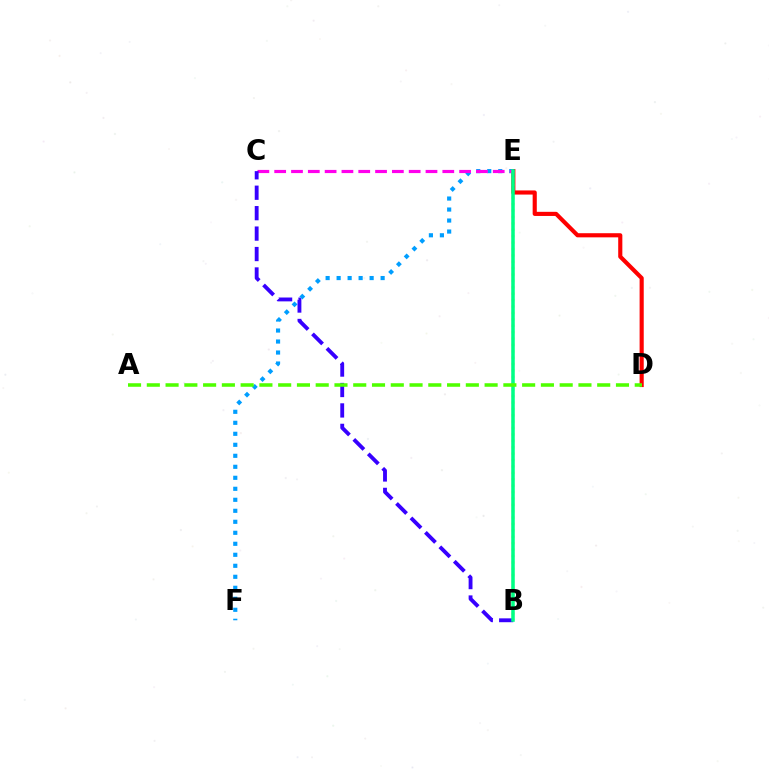{('D', 'E'): [{'color': '#ff0000', 'line_style': 'solid', 'thickness': 2.97}], ('E', 'F'): [{'color': '#009eff', 'line_style': 'dotted', 'thickness': 2.99}], ('C', 'E'): [{'color': '#ff00ed', 'line_style': 'dashed', 'thickness': 2.28}], ('B', 'E'): [{'color': '#ffd500', 'line_style': 'dotted', 'thickness': 1.74}, {'color': '#00ff86', 'line_style': 'solid', 'thickness': 2.54}], ('B', 'C'): [{'color': '#3700ff', 'line_style': 'dashed', 'thickness': 2.78}], ('A', 'D'): [{'color': '#4fff00', 'line_style': 'dashed', 'thickness': 2.55}]}